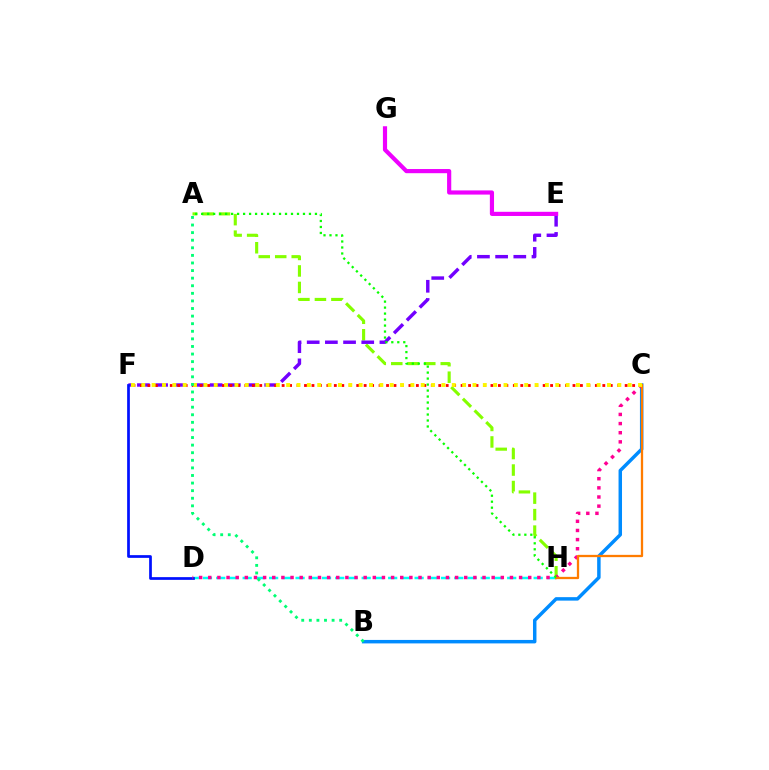{('A', 'H'): [{'color': '#84ff00', 'line_style': 'dashed', 'thickness': 2.24}, {'color': '#08ff00', 'line_style': 'dotted', 'thickness': 1.63}], ('E', 'F'): [{'color': '#7200ff', 'line_style': 'dashed', 'thickness': 2.47}], ('B', 'C'): [{'color': '#008cff', 'line_style': 'solid', 'thickness': 2.5}], ('E', 'G'): [{'color': '#ee00ff', 'line_style': 'solid', 'thickness': 3.0}], ('D', 'H'): [{'color': '#00fff6', 'line_style': 'dashed', 'thickness': 1.8}], ('D', 'F'): [{'color': '#0010ff', 'line_style': 'solid', 'thickness': 1.96}], ('C', 'D'): [{'color': '#ff0094', 'line_style': 'dotted', 'thickness': 2.48}], ('C', 'F'): [{'color': '#ff0000', 'line_style': 'dotted', 'thickness': 2.03}, {'color': '#fcf500', 'line_style': 'dotted', 'thickness': 2.81}], ('C', 'H'): [{'color': '#ff7c00', 'line_style': 'solid', 'thickness': 1.65}], ('A', 'B'): [{'color': '#00ff74', 'line_style': 'dotted', 'thickness': 2.06}]}